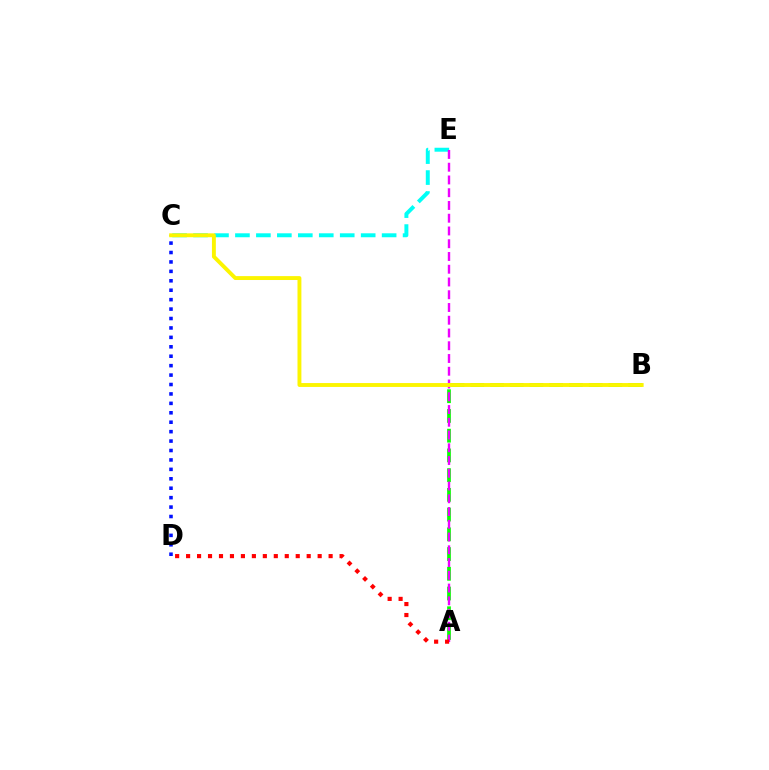{('A', 'B'): [{'color': '#08ff00', 'line_style': 'dashed', 'thickness': 2.68}], ('C', 'E'): [{'color': '#00fff6', 'line_style': 'dashed', 'thickness': 2.85}], ('A', 'E'): [{'color': '#ee00ff', 'line_style': 'dashed', 'thickness': 1.73}], ('A', 'D'): [{'color': '#ff0000', 'line_style': 'dotted', 'thickness': 2.98}], ('C', 'D'): [{'color': '#0010ff', 'line_style': 'dotted', 'thickness': 2.56}], ('B', 'C'): [{'color': '#fcf500', 'line_style': 'solid', 'thickness': 2.8}]}